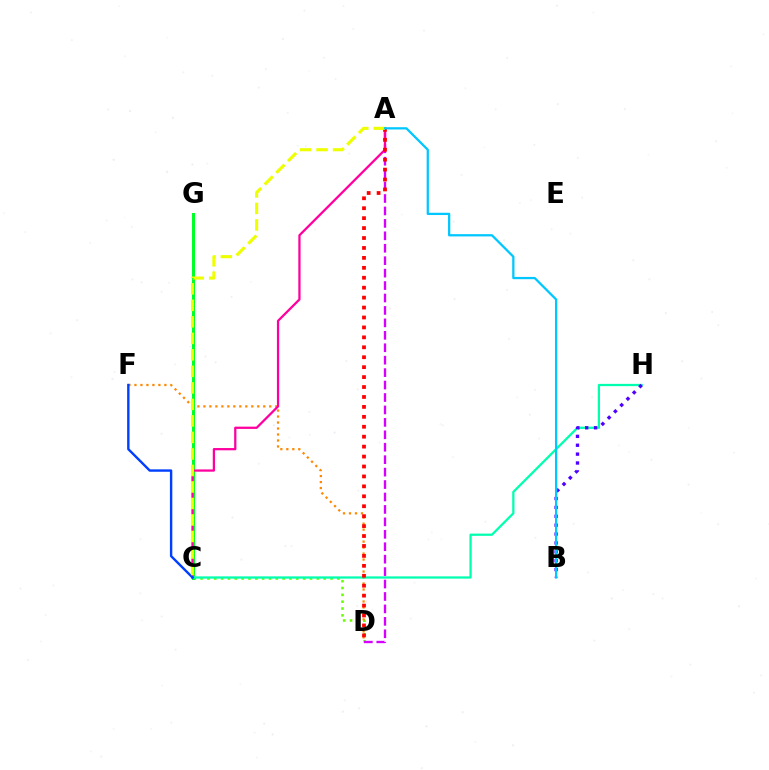{('C', 'D'): [{'color': '#66ff00', 'line_style': 'dotted', 'thickness': 1.86}], ('D', 'F'): [{'color': '#ff8800', 'line_style': 'dotted', 'thickness': 1.63}], ('C', 'G'): [{'color': '#00ff27', 'line_style': 'solid', 'thickness': 2.15}], ('A', 'D'): [{'color': '#d600ff', 'line_style': 'dashed', 'thickness': 1.69}, {'color': '#ff0000', 'line_style': 'dotted', 'thickness': 2.7}], ('C', 'H'): [{'color': '#00ffaf', 'line_style': 'solid', 'thickness': 1.62}], ('A', 'C'): [{'color': '#ff00a0', 'line_style': 'solid', 'thickness': 1.63}, {'color': '#eeff00', 'line_style': 'dashed', 'thickness': 2.24}], ('C', 'F'): [{'color': '#003fff', 'line_style': 'solid', 'thickness': 1.73}], ('B', 'H'): [{'color': '#4f00ff', 'line_style': 'dotted', 'thickness': 2.41}], ('A', 'B'): [{'color': '#00c7ff', 'line_style': 'solid', 'thickness': 1.63}]}